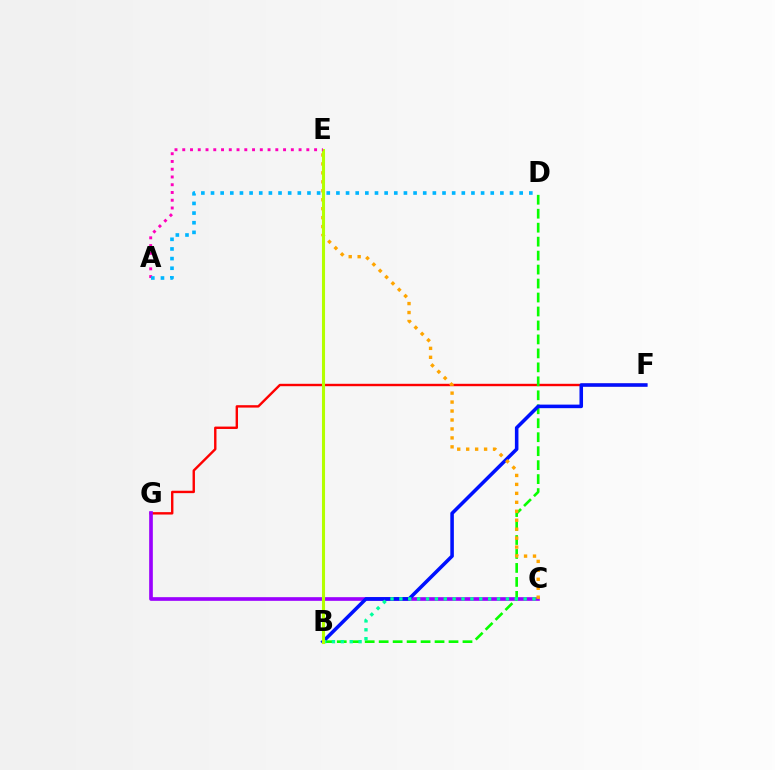{('F', 'G'): [{'color': '#ff0000', 'line_style': 'solid', 'thickness': 1.73}], ('C', 'G'): [{'color': '#9b00ff', 'line_style': 'solid', 'thickness': 2.64}], ('B', 'D'): [{'color': '#08ff00', 'line_style': 'dashed', 'thickness': 1.9}], ('B', 'F'): [{'color': '#0010ff', 'line_style': 'solid', 'thickness': 2.56}], ('C', 'E'): [{'color': '#ffa500', 'line_style': 'dotted', 'thickness': 2.43}], ('B', 'C'): [{'color': '#00ff9d', 'line_style': 'dotted', 'thickness': 2.41}], ('B', 'E'): [{'color': '#b3ff00', 'line_style': 'solid', 'thickness': 2.22}], ('A', 'E'): [{'color': '#ff00bd', 'line_style': 'dotted', 'thickness': 2.11}], ('A', 'D'): [{'color': '#00b5ff', 'line_style': 'dotted', 'thickness': 2.62}]}